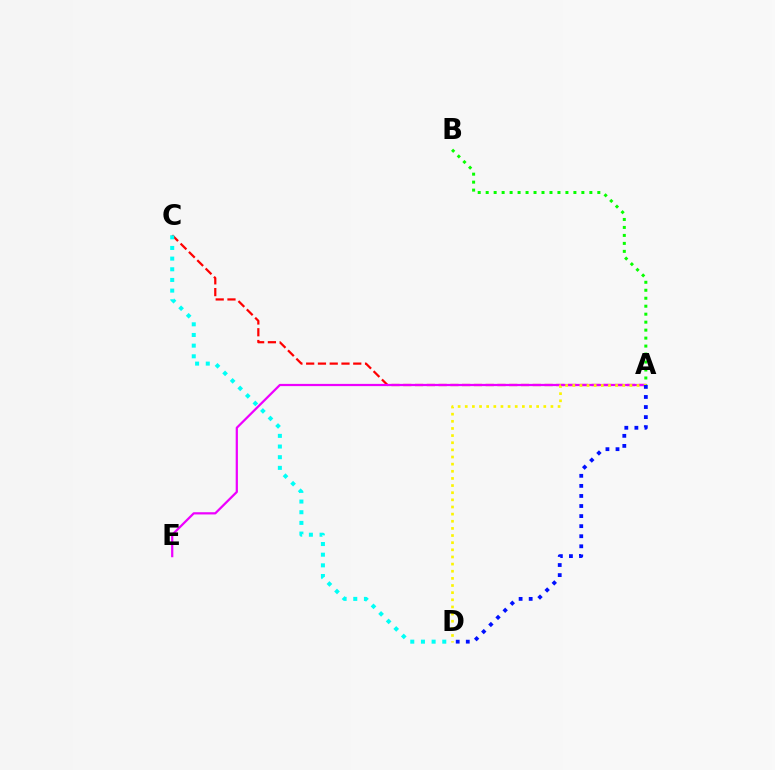{('A', 'C'): [{'color': '#ff0000', 'line_style': 'dashed', 'thickness': 1.6}], ('A', 'E'): [{'color': '#ee00ff', 'line_style': 'solid', 'thickness': 1.6}], ('A', 'B'): [{'color': '#08ff00', 'line_style': 'dotted', 'thickness': 2.17}], ('C', 'D'): [{'color': '#00fff6', 'line_style': 'dotted', 'thickness': 2.9}], ('A', 'D'): [{'color': '#fcf500', 'line_style': 'dotted', 'thickness': 1.94}, {'color': '#0010ff', 'line_style': 'dotted', 'thickness': 2.74}]}